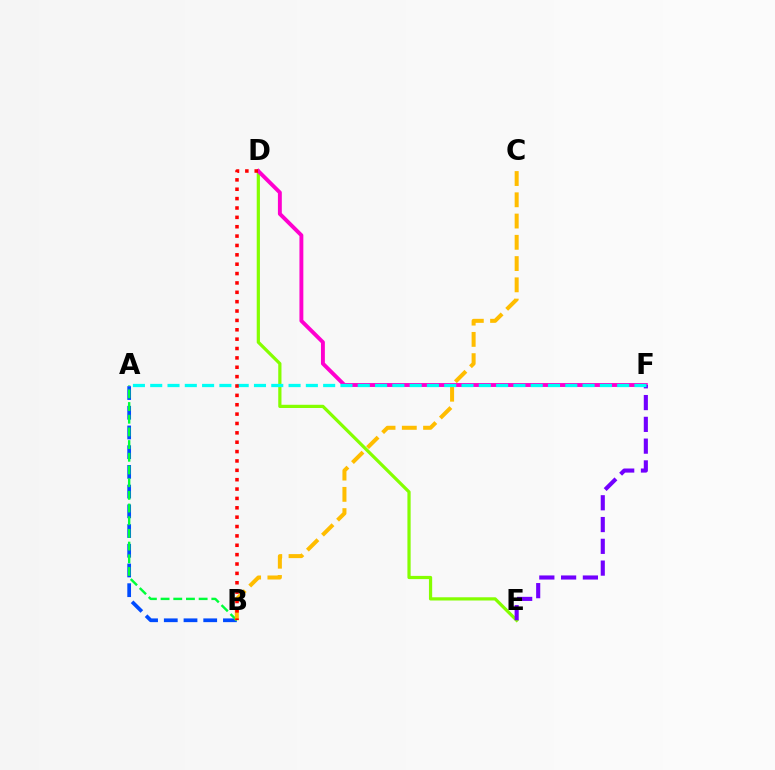{('A', 'B'): [{'color': '#004bff', 'line_style': 'dashed', 'thickness': 2.68}, {'color': '#00ff39', 'line_style': 'dashed', 'thickness': 1.72}], ('D', 'E'): [{'color': '#84ff00', 'line_style': 'solid', 'thickness': 2.32}], ('D', 'F'): [{'color': '#ff00cf', 'line_style': 'solid', 'thickness': 2.81}], ('E', 'F'): [{'color': '#7200ff', 'line_style': 'dashed', 'thickness': 2.96}], ('B', 'C'): [{'color': '#ffbd00', 'line_style': 'dashed', 'thickness': 2.89}], ('A', 'F'): [{'color': '#00fff6', 'line_style': 'dashed', 'thickness': 2.35}], ('B', 'D'): [{'color': '#ff0000', 'line_style': 'dotted', 'thickness': 2.55}]}